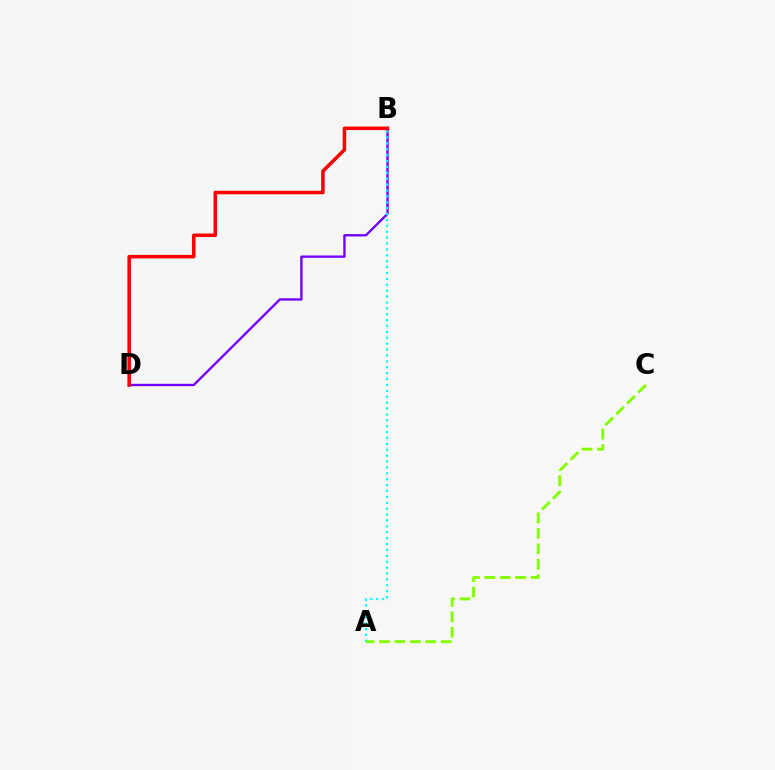{('B', 'D'): [{'color': '#7200ff', 'line_style': 'solid', 'thickness': 1.7}, {'color': '#ff0000', 'line_style': 'solid', 'thickness': 2.55}], ('A', 'B'): [{'color': '#00fff6', 'line_style': 'dotted', 'thickness': 1.6}], ('A', 'C'): [{'color': '#84ff00', 'line_style': 'dashed', 'thickness': 2.09}]}